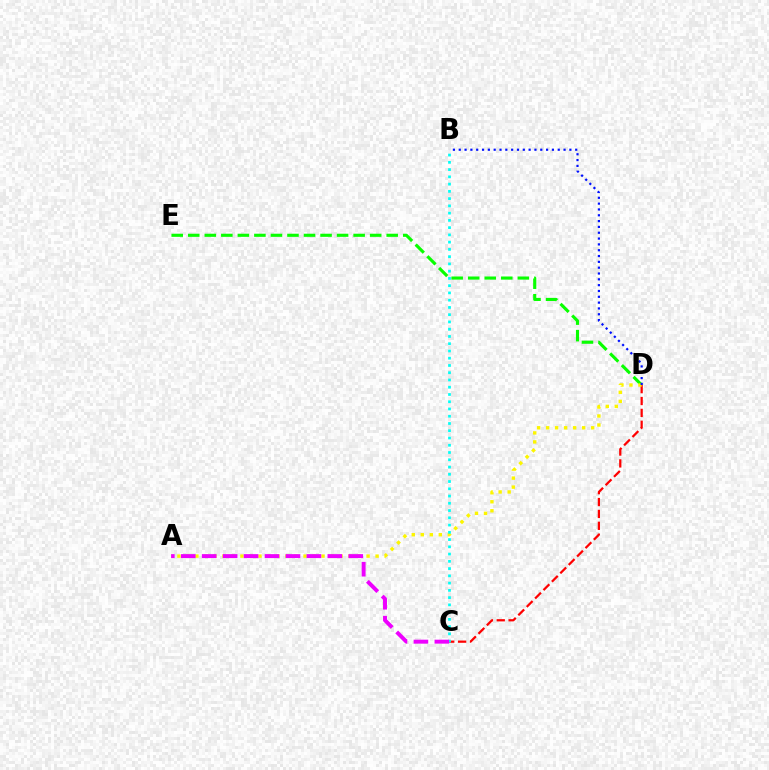{('D', 'E'): [{'color': '#08ff00', 'line_style': 'dashed', 'thickness': 2.25}], ('C', 'D'): [{'color': '#ff0000', 'line_style': 'dashed', 'thickness': 1.61}], ('A', 'D'): [{'color': '#fcf500', 'line_style': 'dotted', 'thickness': 2.45}], ('B', 'D'): [{'color': '#0010ff', 'line_style': 'dotted', 'thickness': 1.58}], ('B', 'C'): [{'color': '#00fff6', 'line_style': 'dotted', 'thickness': 1.97}], ('A', 'C'): [{'color': '#ee00ff', 'line_style': 'dashed', 'thickness': 2.84}]}